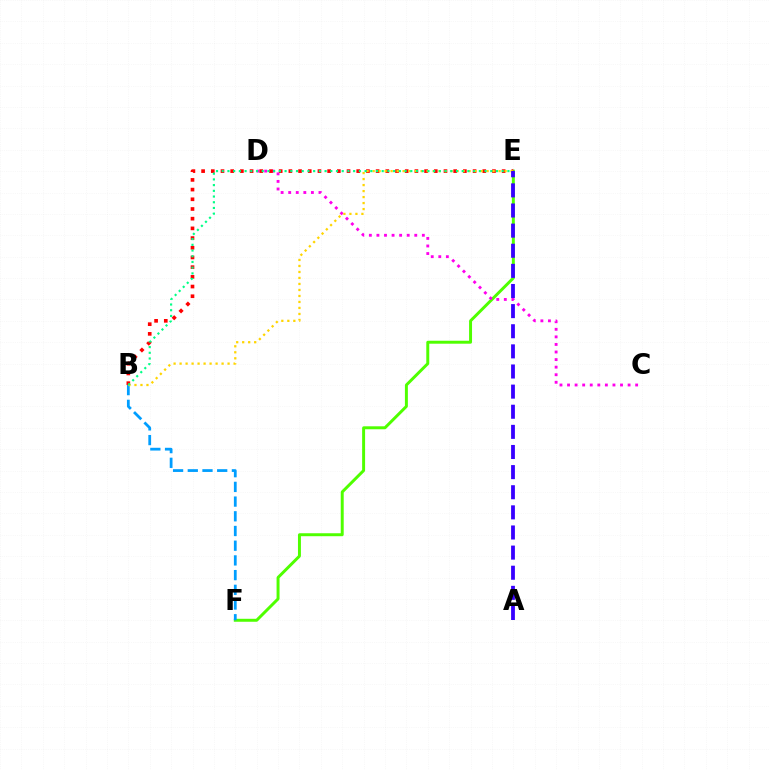{('E', 'F'): [{'color': '#4fff00', 'line_style': 'solid', 'thickness': 2.13}], ('C', 'D'): [{'color': '#ff00ed', 'line_style': 'dotted', 'thickness': 2.06}], ('B', 'F'): [{'color': '#009eff', 'line_style': 'dashed', 'thickness': 2.0}], ('B', 'E'): [{'color': '#ff0000', 'line_style': 'dotted', 'thickness': 2.63}, {'color': '#ffd500', 'line_style': 'dotted', 'thickness': 1.63}, {'color': '#00ff86', 'line_style': 'dotted', 'thickness': 1.55}], ('A', 'E'): [{'color': '#3700ff', 'line_style': 'dashed', 'thickness': 2.73}]}